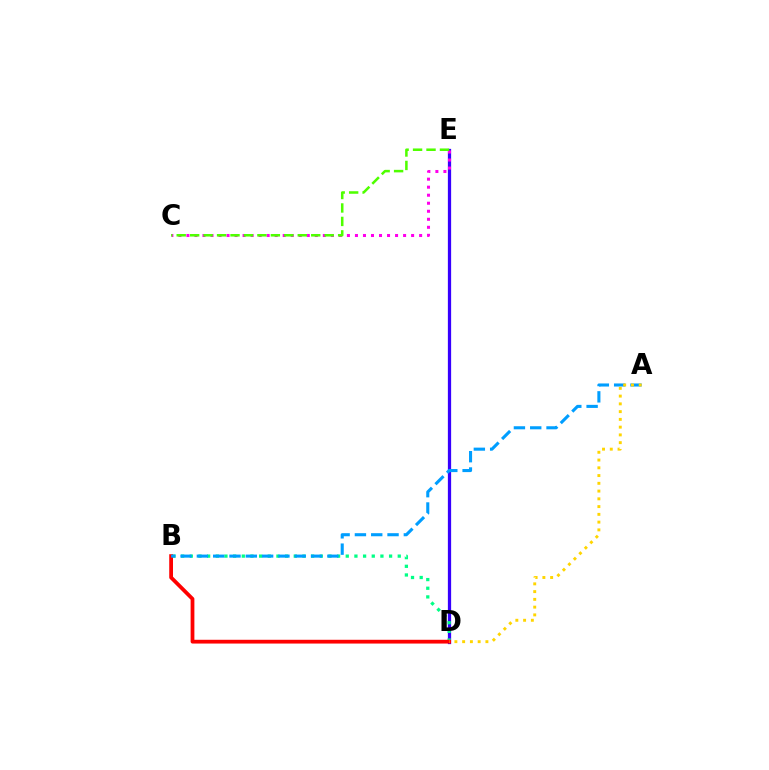{('D', 'E'): [{'color': '#3700ff', 'line_style': 'solid', 'thickness': 2.35}], ('B', 'D'): [{'color': '#00ff86', 'line_style': 'dotted', 'thickness': 2.35}, {'color': '#ff0000', 'line_style': 'solid', 'thickness': 2.72}], ('A', 'B'): [{'color': '#009eff', 'line_style': 'dashed', 'thickness': 2.22}], ('C', 'E'): [{'color': '#ff00ed', 'line_style': 'dotted', 'thickness': 2.18}, {'color': '#4fff00', 'line_style': 'dashed', 'thickness': 1.83}], ('A', 'D'): [{'color': '#ffd500', 'line_style': 'dotted', 'thickness': 2.11}]}